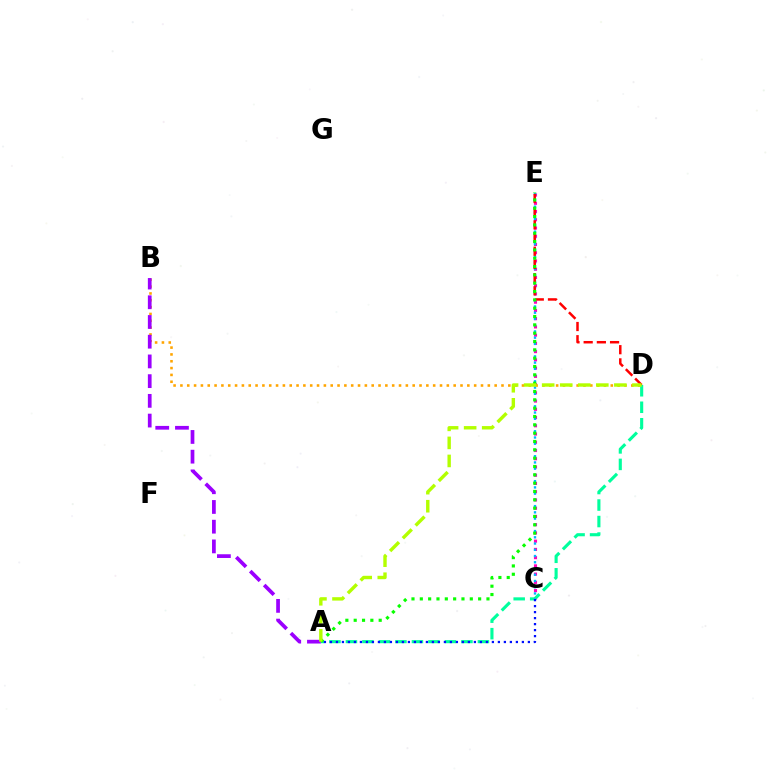{('C', 'E'): [{'color': '#ff00bd', 'line_style': 'dotted', 'thickness': 2.24}, {'color': '#00b5ff', 'line_style': 'dotted', 'thickness': 1.7}], ('A', 'D'): [{'color': '#00ff9d', 'line_style': 'dashed', 'thickness': 2.24}, {'color': '#b3ff00', 'line_style': 'dashed', 'thickness': 2.45}], ('B', 'D'): [{'color': '#ffa500', 'line_style': 'dotted', 'thickness': 1.86}], ('D', 'E'): [{'color': '#ff0000', 'line_style': 'dashed', 'thickness': 1.79}], ('A', 'B'): [{'color': '#9b00ff', 'line_style': 'dashed', 'thickness': 2.68}], ('A', 'C'): [{'color': '#0010ff', 'line_style': 'dotted', 'thickness': 1.63}], ('A', 'E'): [{'color': '#08ff00', 'line_style': 'dotted', 'thickness': 2.26}]}